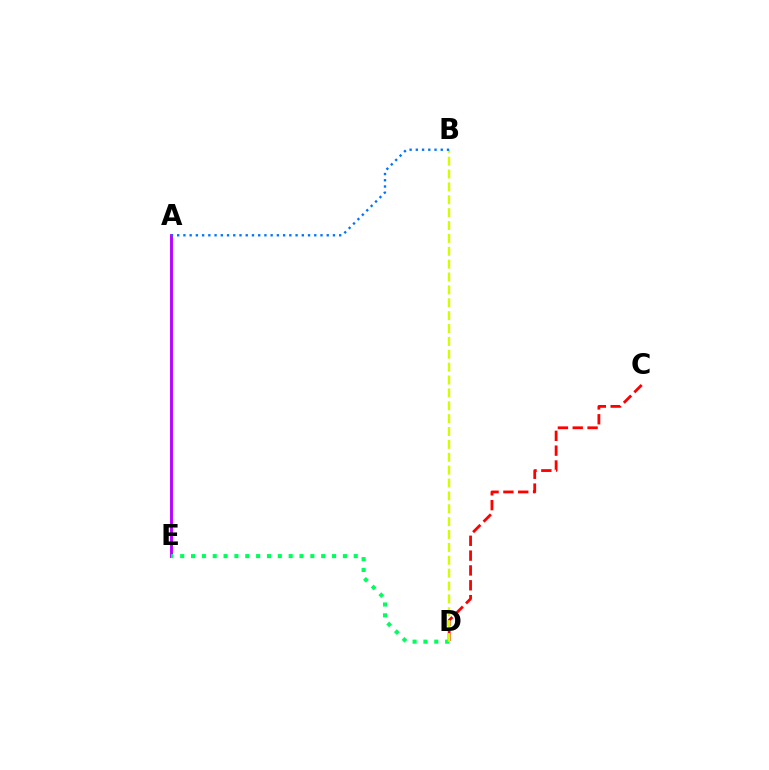{('A', 'E'): [{'color': '#b900ff', 'line_style': 'solid', 'thickness': 2.07}], ('C', 'D'): [{'color': '#ff0000', 'line_style': 'dashed', 'thickness': 2.02}], ('D', 'E'): [{'color': '#00ff5c', 'line_style': 'dotted', 'thickness': 2.95}], ('B', 'D'): [{'color': '#d1ff00', 'line_style': 'dashed', 'thickness': 1.75}], ('A', 'B'): [{'color': '#0074ff', 'line_style': 'dotted', 'thickness': 1.69}]}